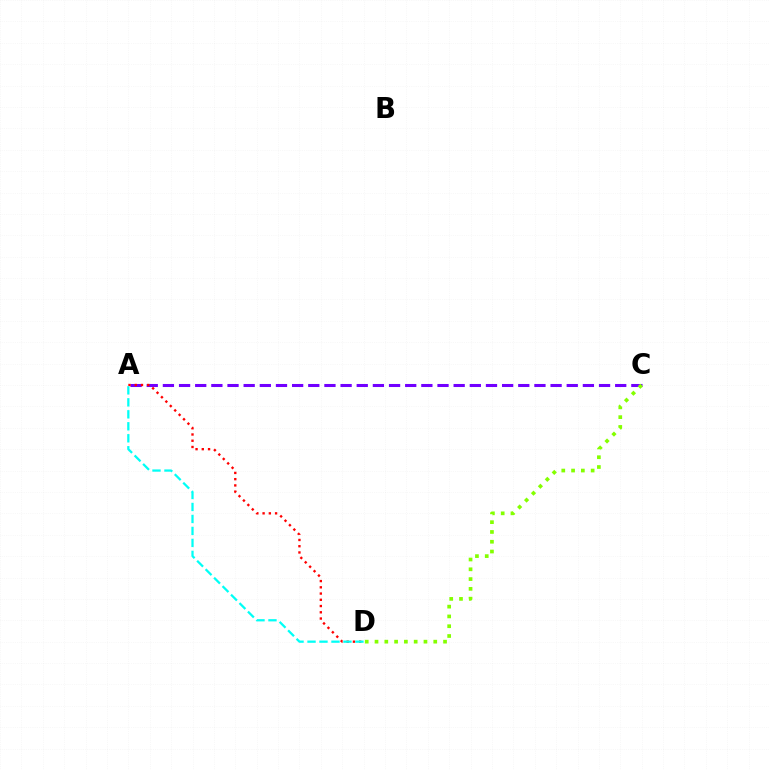{('A', 'C'): [{'color': '#7200ff', 'line_style': 'dashed', 'thickness': 2.19}], ('A', 'D'): [{'color': '#ff0000', 'line_style': 'dotted', 'thickness': 1.7}, {'color': '#00fff6', 'line_style': 'dashed', 'thickness': 1.63}], ('C', 'D'): [{'color': '#84ff00', 'line_style': 'dotted', 'thickness': 2.66}]}